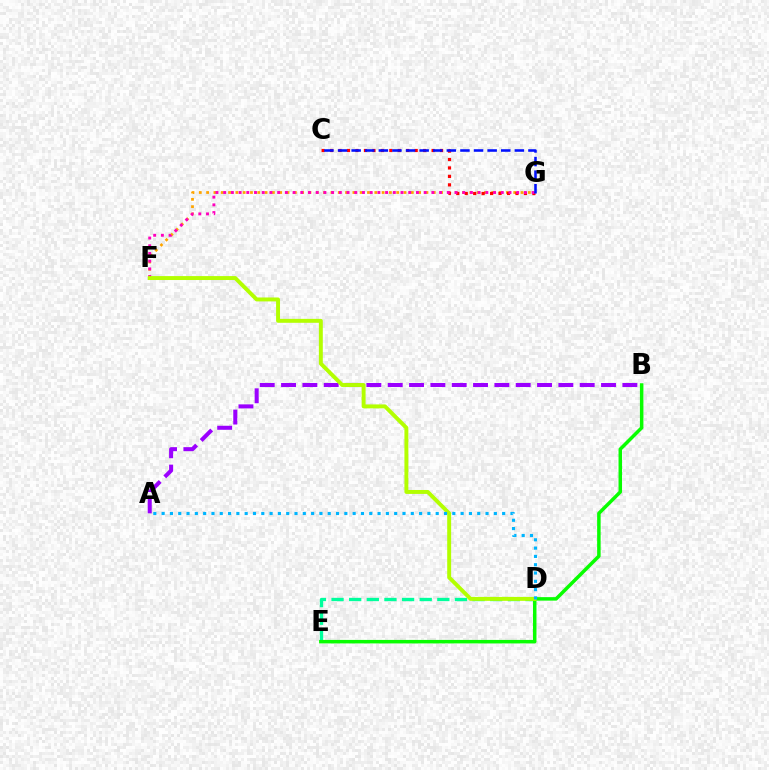{('D', 'E'): [{'color': '#00ff9d', 'line_style': 'dashed', 'thickness': 2.4}], ('A', 'B'): [{'color': '#9b00ff', 'line_style': 'dashed', 'thickness': 2.9}], ('F', 'G'): [{'color': '#ffa500', 'line_style': 'dotted', 'thickness': 1.99}, {'color': '#ff00bd', 'line_style': 'dotted', 'thickness': 2.1}], ('C', 'G'): [{'color': '#ff0000', 'line_style': 'dotted', 'thickness': 2.3}, {'color': '#0010ff', 'line_style': 'dashed', 'thickness': 1.85}], ('B', 'E'): [{'color': '#08ff00', 'line_style': 'solid', 'thickness': 2.52}], ('D', 'F'): [{'color': '#b3ff00', 'line_style': 'solid', 'thickness': 2.83}], ('A', 'D'): [{'color': '#00b5ff', 'line_style': 'dotted', 'thickness': 2.26}]}